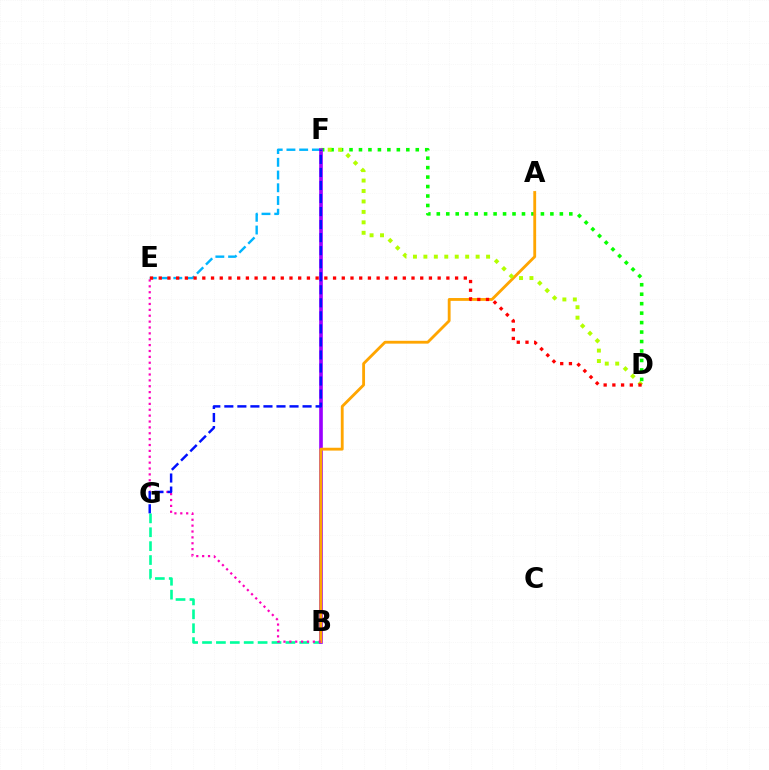{('D', 'F'): [{'color': '#08ff00', 'line_style': 'dotted', 'thickness': 2.57}, {'color': '#b3ff00', 'line_style': 'dotted', 'thickness': 2.84}], ('E', 'F'): [{'color': '#00b5ff', 'line_style': 'dashed', 'thickness': 1.73}], ('B', 'G'): [{'color': '#00ff9d', 'line_style': 'dashed', 'thickness': 1.89}], ('B', 'F'): [{'color': '#9b00ff', 'line_style': 'solid', 'thickness': 2.62}], ('A', 'B'): [{'color': '#ffa500', 'line_style': 'solid', 'thickness': 2.04}], ('B', 'E'): [{'color': '#ff00bd', 'line_style': 'dotted', 'thickness': 1.6}], ('F', 'G'): [{'color': '#0010ff', 'line_style': 'dashed', 'thickness': 1.77}], ('D', 'E'): [{'color': '#ff0000', 'line_style': 'dotted', 'thickness': 2.37}]}